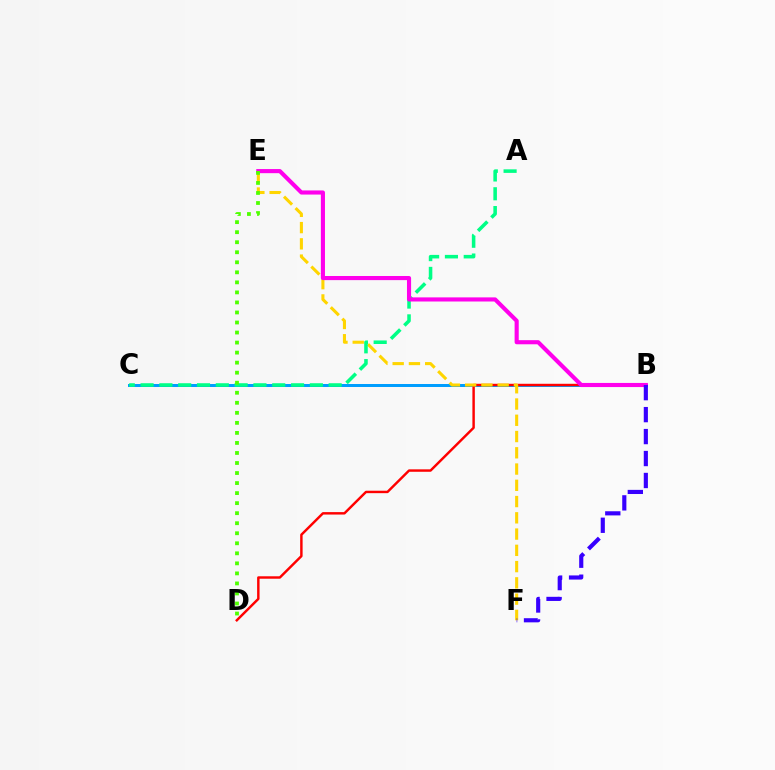{('B', 'C'): [{'color': '#009eff', 'line_style': 'solid', 'thickness': 2.15}], ('B', 'D'): [{'color': '#ff0000', 'line_style': 'solid', 'thickness': 1.76}], ('E', 'F'): [{'color': '#ffd500', 'line_style': 'dashed', 'thickness': 2.21}], ('A', 'C'): [{'color': '#00ff86', 'line_style': 'dashed', 'thickness': 2.56}], ('B', 'E'): [{'color': '#ff00ed', 'line_style': 'solid', 'thickness': 2.97}], ('B', 'F'): [{'color': '#3700ff', 'line_style': 'dashed', 'thickness': 2.98}], ('D', 'E'): [{'color': '#4fff00', 'line_style': 'dotted', 'thickness': 2.73}]}